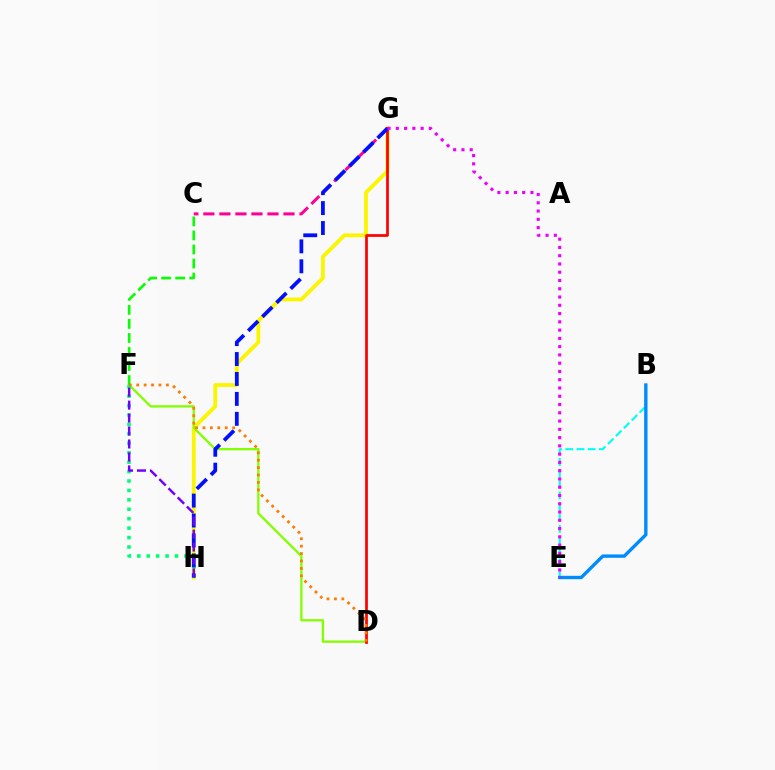{('G', 'H'): [{'color': '#fcf500', 'line_style': 'solid', 'thickness': 2.75}, {'color': '#0010ff', 'line_style': 'dashed', 'thickness': 2.71}], ('D', 'F'): [{'color': '#84ff00', 'line_style': 'solid', 'thickness': 1.67}, {'color': '#ff7c00', 'line_style': 'dotted', 'thickness': 2.02}], ('B', 'E'): [{'color': '#00fff6', 'line_style': 'dashed', 'thickness': 1.52}, {'color': '#008cff', 'line_style': 'solid', 'thickness': 2.42}], ('D', 'G'): [{'color': '#ff0000', 'line_style': 'solid', 'thickness': 1.95}], ('F', 'H'): [{'color': '#00ff74', 'line_style': 'dotted', 'thickness': 2.56}, {'color': '#7200ff', 'line_style': 'dashed', 'thickness': 1.76}], ('C', 'G'): [{'color': '#ff0094', 'line_style': 'dashed', 'thickness': 2.18}], ('C', 'F'): [{'color': '#08ff00', 'line_style': 'dashed', 'thickness': 1.91}], ('E', 'G'): [{'color': '#ee00ff', 'line_style': 'dotted', 'thickness': 2.25}]}